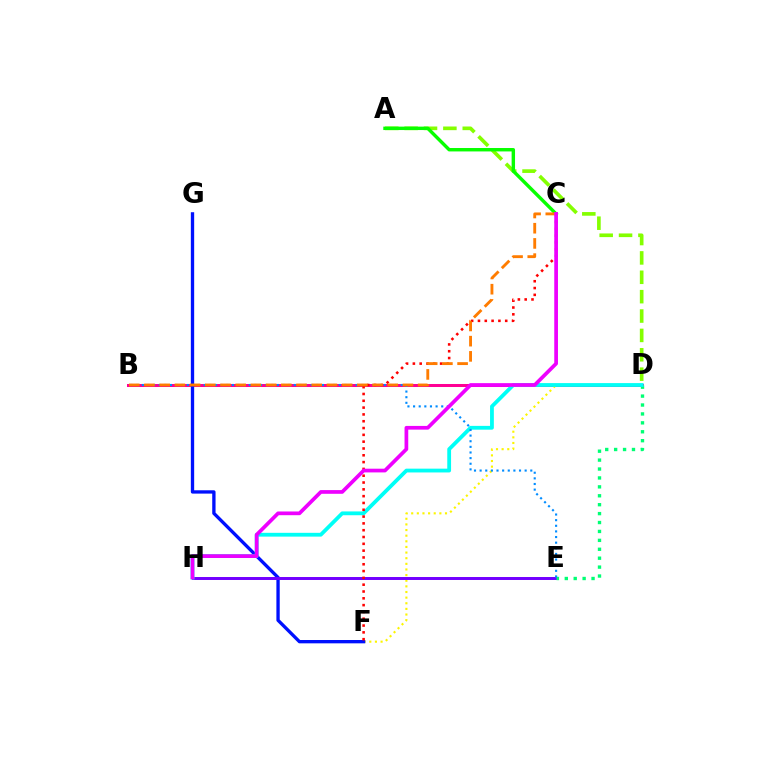{('B', 'D'): [{'color': '#ff0094', 'line_style': 'solid', 'thickness': 2.17}], ('D', 'F'): [{'color': '#fcf500', 'line_style': 'dotted', 'thickness': 1.53}], ('A', 'D'): [{'color': '#84ff00', 'line_style': 'dashed', 'thickness': 2.63}], ('F', 'G'): [{'color': '#0010ff', 'line_style': 'solid', 'thickness': 2.4}], ('E', 'H'): [{'color': '#7200ff', 'line_style': 'solid', 'thickness': 2.14}], ('D', 'E'): [{'color': '#00ff74', 'line_style': 'dotted', 'thickness': 2.42}], ('A', 'C'): [{'color': '#08ff00', 'line_style': 'solid', 'thickness': 2.46}], ('D', 'H'): [{'color': '#00fff6', 'line_style': 'solid', 'thickness': 2.73}], ('B', 'E'): [{'color': '#008cff', 'line_style': 'dotted', 'thickness': 1.53}], ('C', 'F'): [{'color': '#ff0000', 'line_style': 'dotted', 'thickness': 1.85}], ('B', 'C'): [{'color': '#ff7c00', 'line_style': 'dashed', 'thickness': 2.07}], ('C', 'H'): [{'color': '#ee00ff', 'line_style': 'solid', 'thickness': 2.67}]}